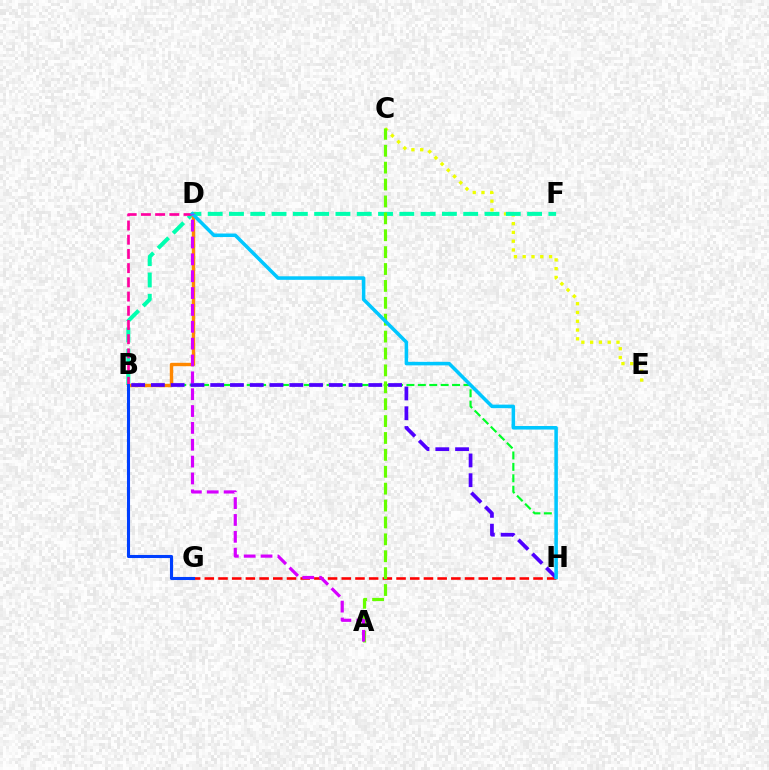{('G', 'H'): [{'color': '#ff0000', 'line_style': 'dashed', 'thickness': 1.86}], ('B', 'H'): [{'color': '#00ff27', 'line_style': 'dashed', 'thickness': 1.55}, {'color': '#4f00ff', 'line_style': 'dashed', 'thickness': 2.69}], ('C', 'E'): [{'color': '#eeff00', 'line_style': 'dotted', 'thickness': 2.39}], ('B', 'F'): [{'color': '#00ffaf', 'line_style': 'dashed', 'thickness': 2.89}], ('A', 'C'): [{'color': '#66ff00', 'line_style': 'dashed', 'thickness': 2.3}], ('B', 'D'): [{'color': '#ff8800', 'line_style': 'solid', 'thickness': 2.45}, {'color': '#ff00a0', 'line_style': 'dashed', 'thickness': 1.93}], ('D', 'H'): [{'color': '#00c7ff', 'line_style': 'solid', 'thickness': 2.54}], ('A', 'D'): [{'color': '#d600ff', 'line_style': 'dashed', 'thickness': 2.29}], ('B', 'G'): [{'color': '#003fff', 'line_style': 'solid', 'thickness': 2.22}]}